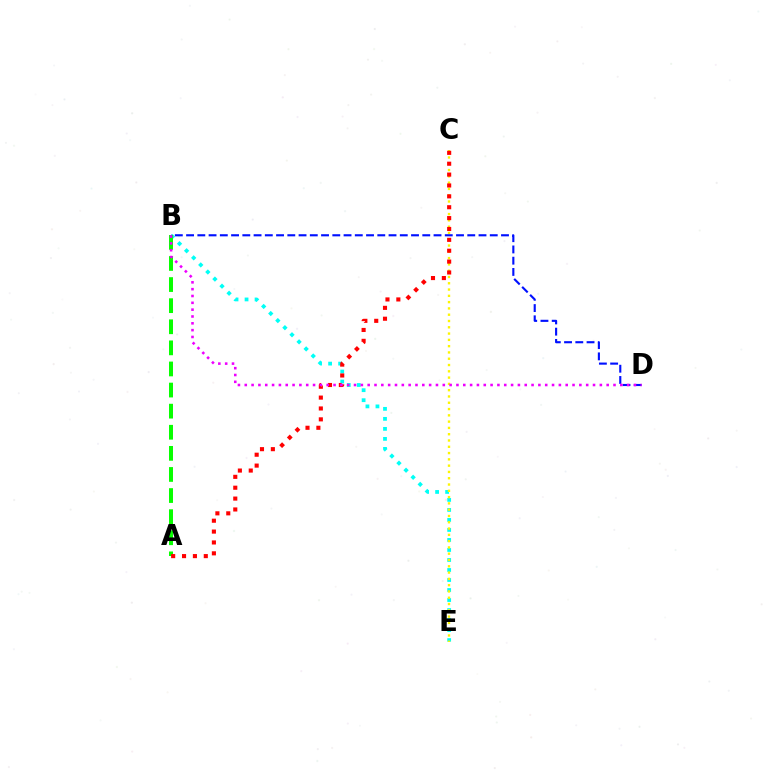{('B', 'E'): [{'color': '#00fff6', 'line_style': 'dotted', 'thickness': 2.72}], ('C', 'E'): [{'color': '#fcf500', 'line_style': 'dotted', 'thickness': 1.71}], ('A', 'B'): [{'color': '#08ff00', 'line_style': 'dashed', 'thickness': 2.87}], ('A', 'C'): [{'color': '#ff0000', 'line_style': 'dotted', 'thickness': 2.95}], ('B', 'D'): [{'color': '#0010ff', 'line_style': 'dashed', 'thickness': 1.53}, {'color': '#ee00ff', 'line_style': 'dotted', 'thickness': 1.86}]}